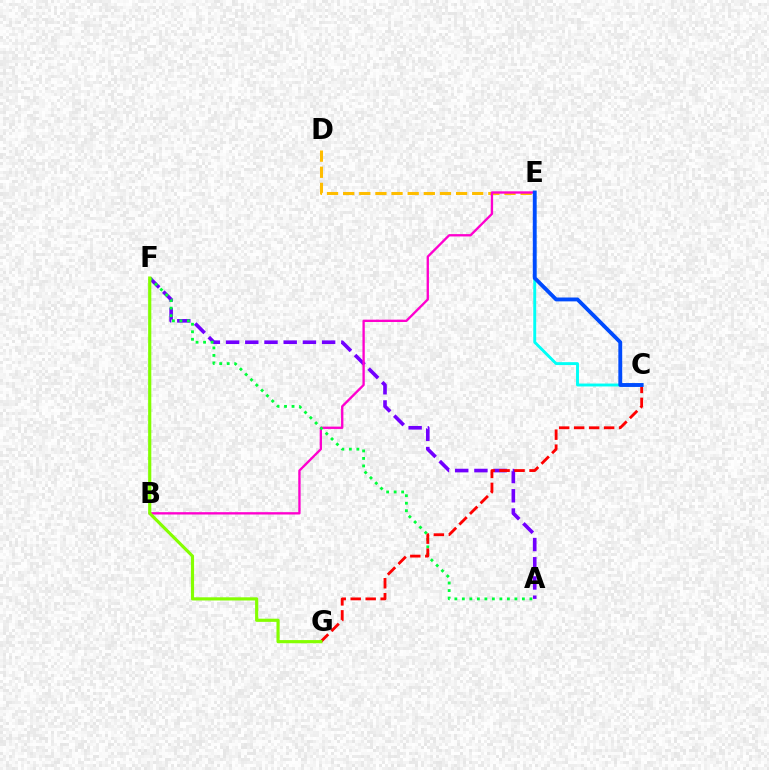{('D', 'E'): [{'color': '#ffbd00', 'line_style': 'dashed', 'thickness': 2.19}], ('A', 'F'): [{'color': '#7200ff', 'line_style': 'dashed', 'thickness': 2.61}, {'color': '#00ff39', 'line_style': 'dotted', 'thickness': 2.04}], ('B', 'E'): [{'color': '#ff00cf', 'line_style': 'solid', 'thickness': 1.68}], ('C', 'G'): [{'color': '#ff0000', 'line_style': 'dashed', 'thickness': 2.03}], ('F', 'G'): [{'color': '#84ff00', 'line_style': 'solid', 'thickness': 2.28}], ('C', 'E'): [{'color': '#00fff6', 'line_style': 'solid', 'thickness': 2.09}, {'color': '#004bff', 'line_style': 'solid', 'thickness': 2.78}]}